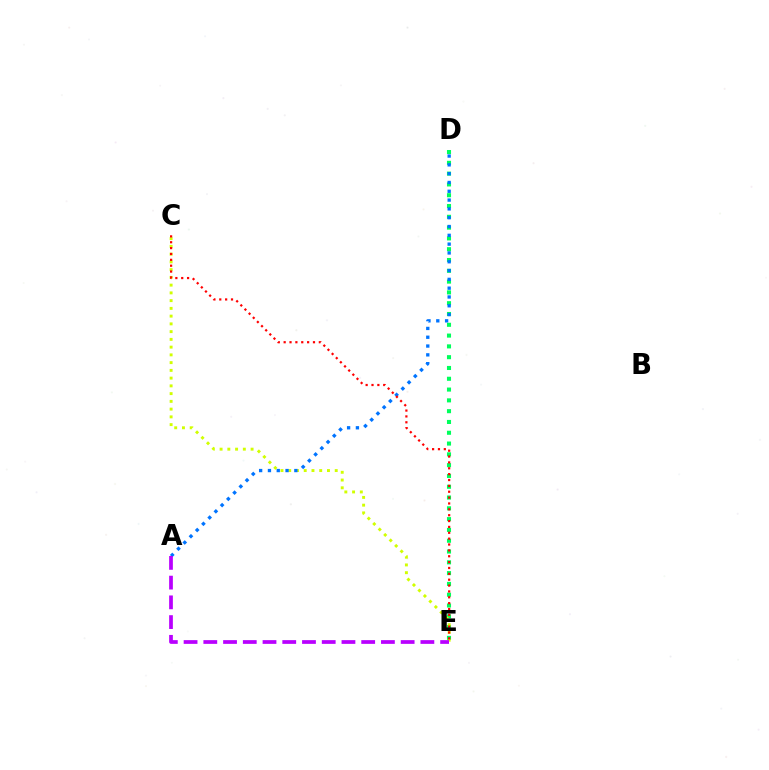{('D', 'E'): [{'color': '#00ff5c', 'line_style': 'dotted', 'thickness': 2.93}], ('C', 'E'): [{'color': '#d1ff00', 'line_style': 'dotted', 'thickness': 2.11}, {'color': '#ff0000', 'line_style': 'dotted', 'thickness': 1.59}], ('A', 'D'): [{'color': '#0074ff', 'line_style': 'dotted', 'thickness': 2.39}], ('A', 'E'): [{'color': '#b900ff', 'line_style': 'dashed', 'thickness': 2.68}]}